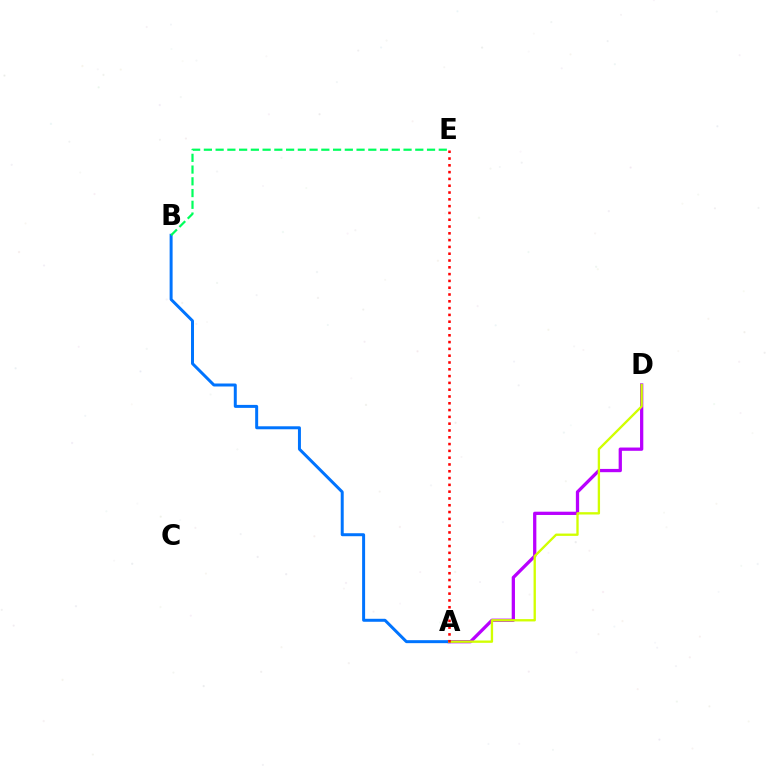{('A', 'D'): [{'color': '#b900ff', 'line_style': 'solid', 'thickness': 2.35}, {'color': '#d1ff00', 'line_style': 'solid', 'thickness': 1.68}], ('A', 'B'): [{'color': '#0074ff', 'line_style': 'solid', 'thickness': 2.15}], ('B', 'E'): [{'color': '#00ff5c', 'line_style': 'dashed', 'thickness': 1.6}], ('A', 'E'): [{'color': '#ff0000', 'line_style': 'dotted', 'thickness': 1.85}]}